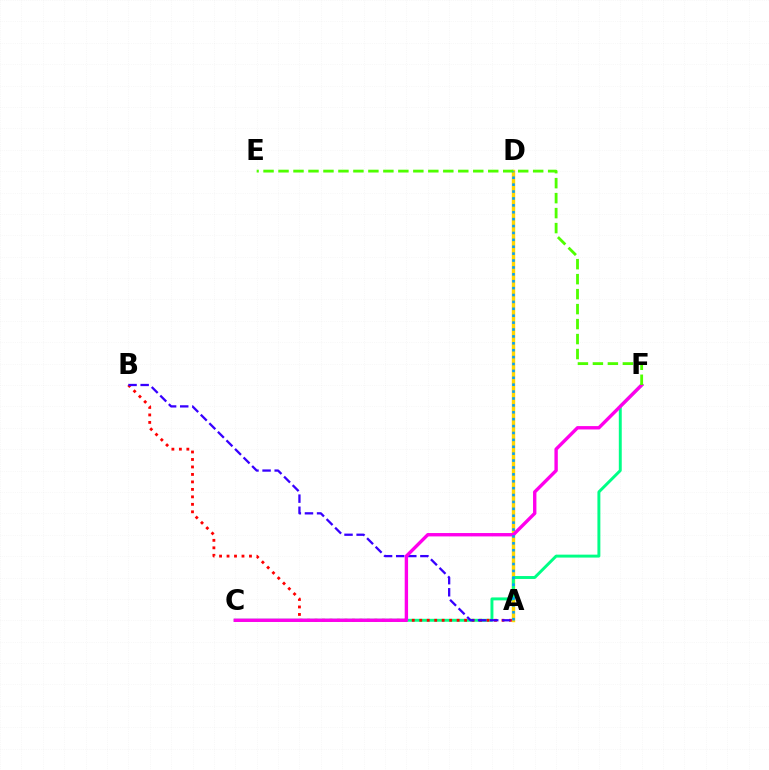{('A', 'D'): [{'color': '#ffd500', 'line_style': 'solid', 'thickness': 2.46}, {'color': '#009eff', 'line_style': 'dotted', 'thickness': 1.87}], ('C', 'F'): [{'color': '#00ff86', 'line_style': 'solid', 'thickness': 2.11}, {'color': '#ff00ed', 'line_style': 'solid', 'thickness': 2.43}], ('A', 'B'): [{'color': '#ff0000', 'line_style': 'dotted', 'thickness': 2.03}, {'color': '#3700ff', 'line_style': 'dashed', 'thickness': 1.64}], ('E', 'F'): [{'color': '#4fff00', 'line_style': 'dashed', 'thickness': 2.04}]}